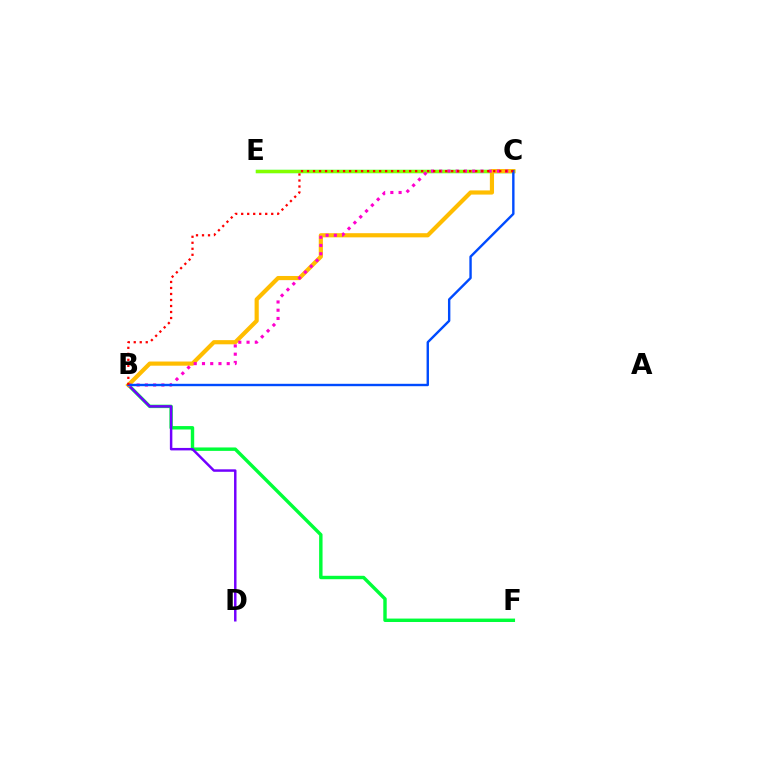{('B', 'F'): [{'color': '#00ff39', 'line_style': 'solid', 'thickness': 2.47}], ('C', 'E'): [{'color': '#00fff6', 'line_style': 'solid', 'thickness': 2.33}, {'color': '#84ff00', 'line_style': 'solid', 'thickness': 2.48}], ('B', 'D'): [{'color': '#7200ff', 'line_style': 'solid', 'thickness': 1.78}], ('B', 'C'): [{'color': '#ffbd00', 'line_style': 'solid', 'thickness': 3.0}, {'color': '#ff00cf', 'line_style': 'dotted', 'thickness': 2.24}, {'color': '#004bff', 'line_style': 'solid', 'thickness': 1.73}, {'color': '#ff0000', 'line_style': 'dotted', 'thickness': 1.63}]}